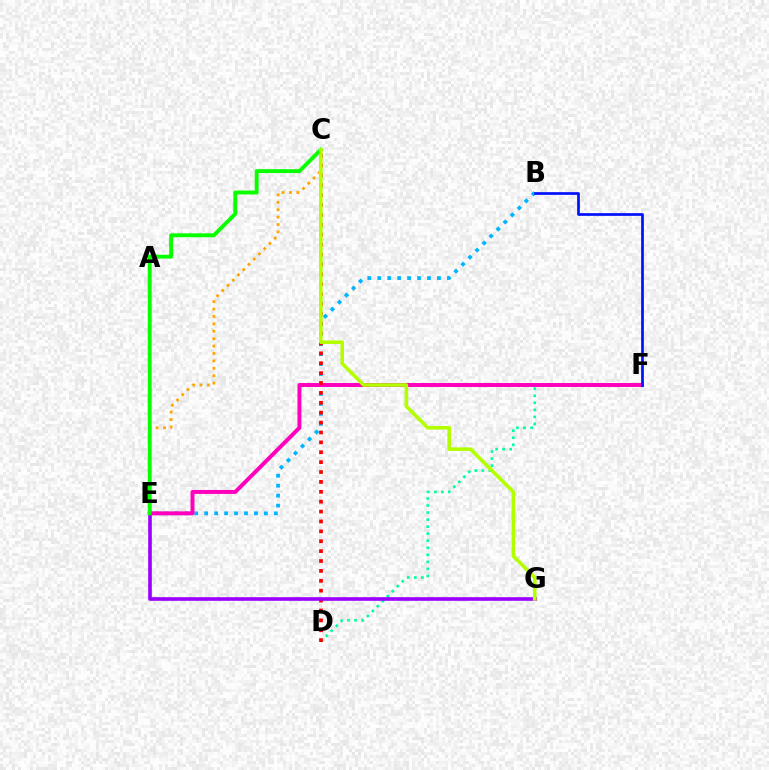{('B', 'E'): [{'color': '#00b5ff', 'line_style': 'dotted', 'thickness': 2.7}], ('D', 'F'): [{'color': '#00ff9d', 'line_style': 'dotted', 'thickness': 1.91}], ('C', 'E'): [{'color': '#ffa500', 'line_style': 'dotted', 'thickness': 2.01}, {'color': '#08ff00', 'line_style': 'solid', 'thickness': 2.81}], ('E', 'F'): [{'color': '#ff00bd', 'line_style': 'solid', 'thickness': 2.85}], ('C', 'D'): [{'color': '#ff0000', 'line_style': 'dotted', 'thickness': 2.69}], ('B', 'F'): [{'color': '#0010ff', 'line_style': 'solid', 'thickness': 1.94}], ('E', 'G'): [{'color': '#9b00ff', 'line_style': 'solid', 'thickness': 2.61}], ('C', 'G'): [{'color': '#b3ff00', 'line_style': 'solid', 'thickness': 2.58}]}